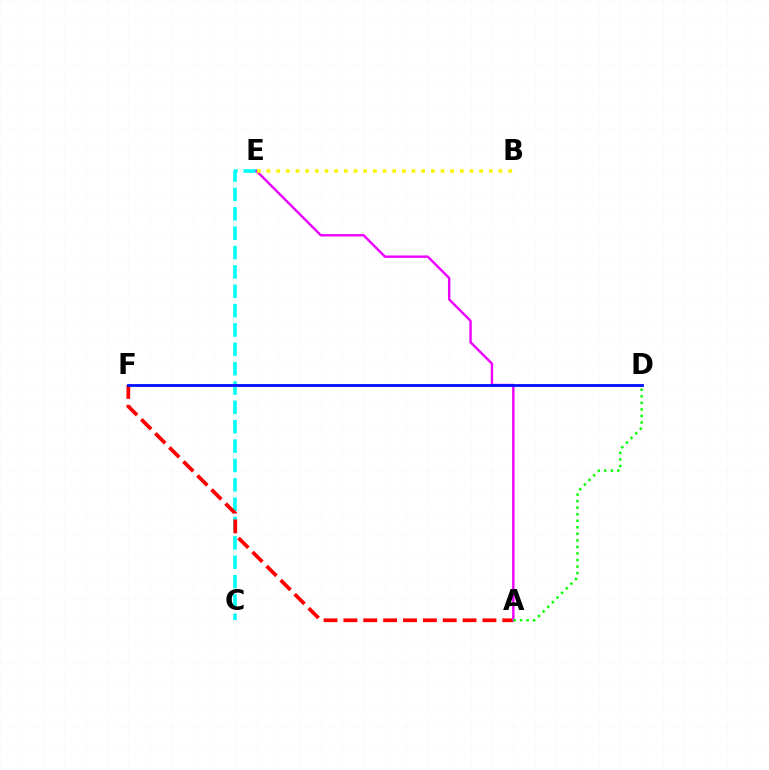{('C', 'E'): [{'color': '#00fff6', 'line_style': 'dashed', 'thickness': 2.63}], ('A', 'F'): [{'color': '#ff0000', 'line_style': 'dashed', 'thickness': 2.7}], ('A', 'E'): [{'color': '#ee00ff', 'line_style': 'solid', 'thickness': 1.73}], ('A', 'D'): [{'color': '#08ff00', 'line_style': 'dotted', 'thickness': 1.78}], ('B', 'E'): [{'color': '#fcf500', 'line_style': 'dotted', 'thickness': 2.63}], ('D', 'F'): [{'color': '#0010ff', 'line_style': 'solid', 'thickness': 2.02}]}